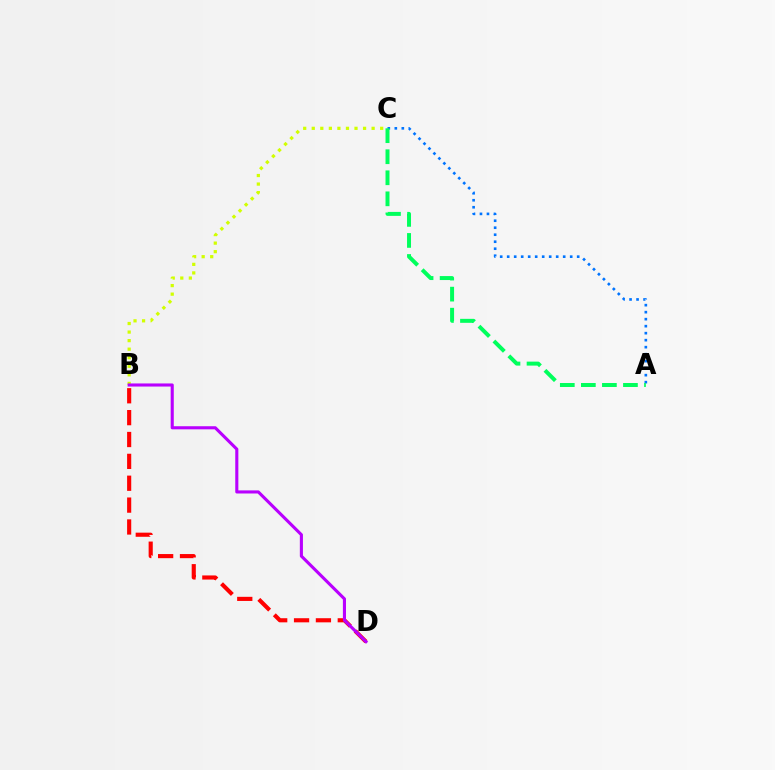{('B', 'D'): [{'color': '#ff0000', 'line_style': 'dashed', 'thickness': 2.97}, {'color': '#b900ff', 'line_style': 'solid', 'thickness': 2.23}], ('A', 'C'): [{'color': '#0074ff', 'line_style': 'dotted', 'thickness': 1.9}, {'color': '#00ff5c', 'line_style': 'dashed', 'thickness': 2.86}], ('B', 'C'): [{'color': '#d1ff00', 'line_style': 'dotted', 'thickness': 2.32}]}